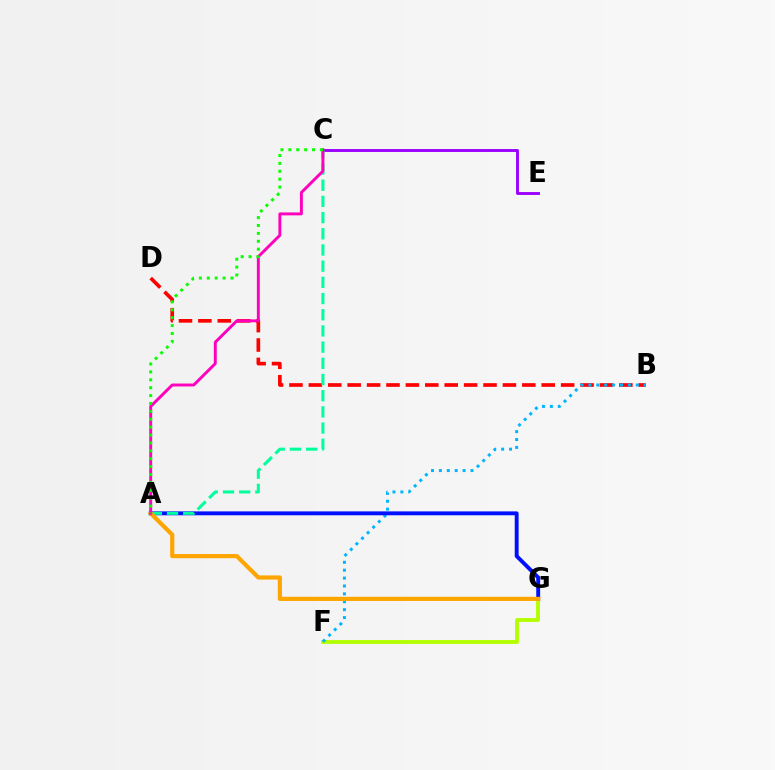{('F', 'G'): [{'color': '#b3ff00', 'line_style': 'solid', 'thickness': 2.79}], ('B', 'D'): [{'color': '#ff0000', 'line_style': 'dashed', 'thickness': 2.64}], ('B', 'F'): [{'color': '#00b5ff', 'line_style': 'dotted', 'thickness': 2.14}], ('C', 'E'): [{'color': '#9b00ff', 'line_style': 'solid', 'thickness': 2.09}], ('A', 'G'): [{'color': '#0010ff', 'line_style': 'solid', 'thickness': 2.8}, {'color': '#ffa500', 'line_style': 'solid', 'thickness': 3.0}], ('A', 'C'): [{'color': '#00ff9d', 'line_style': 'dashed', 'thickness': 2.2}, {'color': '#ff00bd', 'line_style': 'solid', 'thickness': 2.11}, {'color': '#08ff00', 'line_style': 'dotted', 'thickness': 2.14}]}